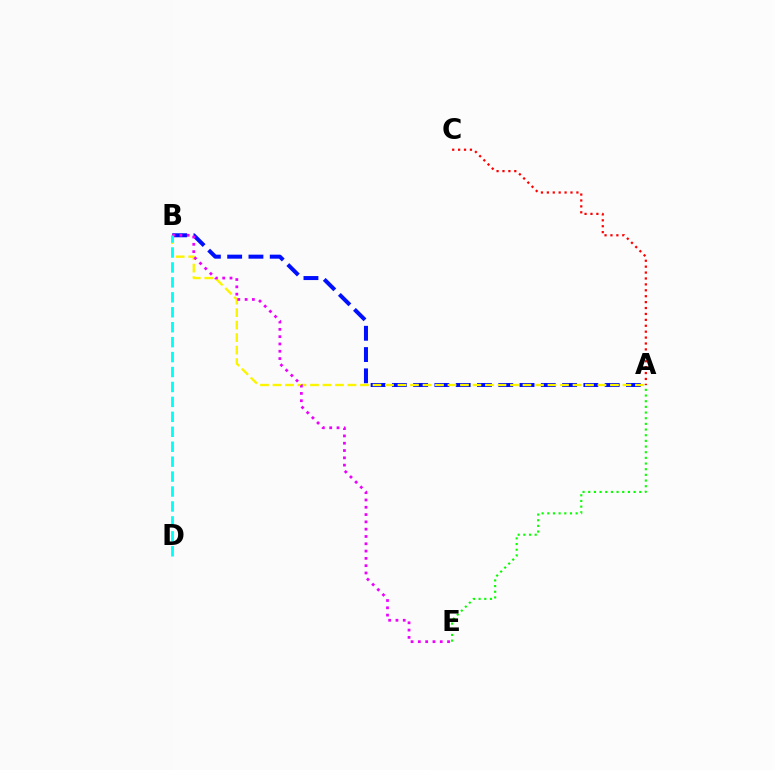{('A', 'B'): [{'color': '#0010ff', 'line_style': 'dashed', 'thickness': 2.89}, {'color': '#fcf500', 'line_style': 'dashed', 'thickness': 1.7}], ('B', 'E'): [{'color': '#ee00ff', 'line_style': 'dotted', 'thickness': 1.98}], ('A', 'C'): [{'color': '#ff0000', 'line_style': 'dotted', 'thickness': 1.61}], ('B', 'D'): [{'color': '#00fff6', 'line_style': 'dashed', 'thickness': 2.03}], ('A', 'E'): [{'color': '#08ff00', 'line_style': 'dotted', 'thickness': 1.54}]}